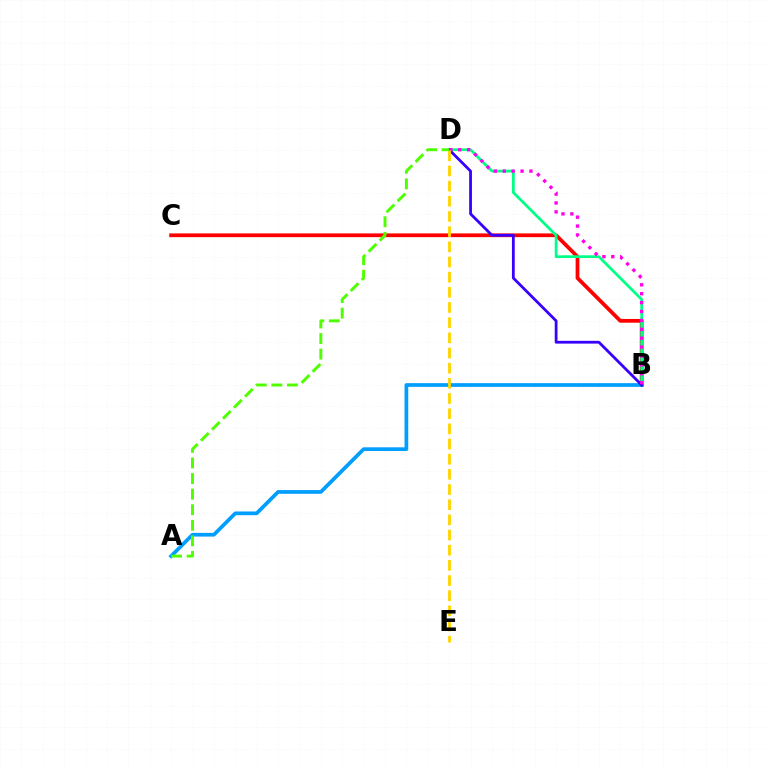{('B', 'C'): [{'color': '#ff0000', 'line_style': 'solid', 'thickness': 2.7}], ('B', 'D'): [{'color': '#00ff86', 'line_style': 'solid', 'thickness': 1.98}, {'color': '#3700ff', 'line_style': 'solid', 'thickness': 2.0}, {'color': '#ff00ed', 'line_style': 'dotted', 'thickness': 2.42}], ('A', 'B'): [{'color': '#009eff', 'line_style': 'solid', 'thickness': 2.67}], ('D', 'E'): [{'color': '#ffd500', 'line_style': 'dashed', 'thickness': 2.06}], ('A', 'D'): [{'color': '#4fff00', 'line_style': 'dashed', 'thickness': 2.12}]}